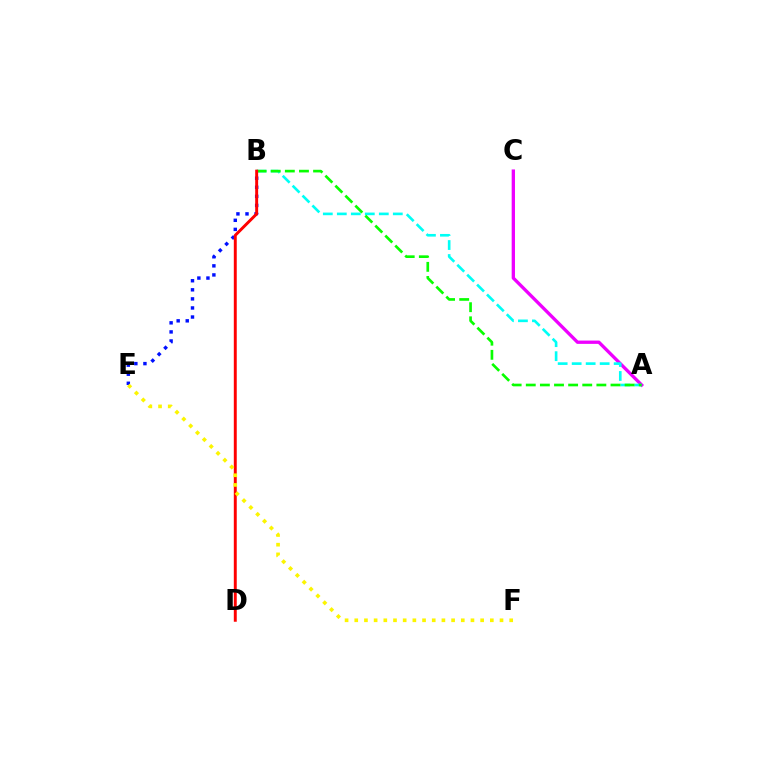{('A', 'C'): [{'color': '#ee00ff', 'line_style': 'solid', 'thickness': 2.38}], ('B', 'E'): [{'color': '#0010ff', 'line_style': 'dotted', 'thickness': 2.46}], ('A', 'B'): [{'color': '#00fff6', 'line_style': 'dashed', 'thickness': 1.9}, {'color': '#08ff00', 'line_style': 'dashed', 'thickness': 1.92}], ('B', 'D'): [{'color': '#ff0000', 'line_style': 'solid', 'thickness': 2.11}], ('E', 'F'): [{'color': '#fcf500', 'line_style': 'dotted', 'thickness': 2.63}]}